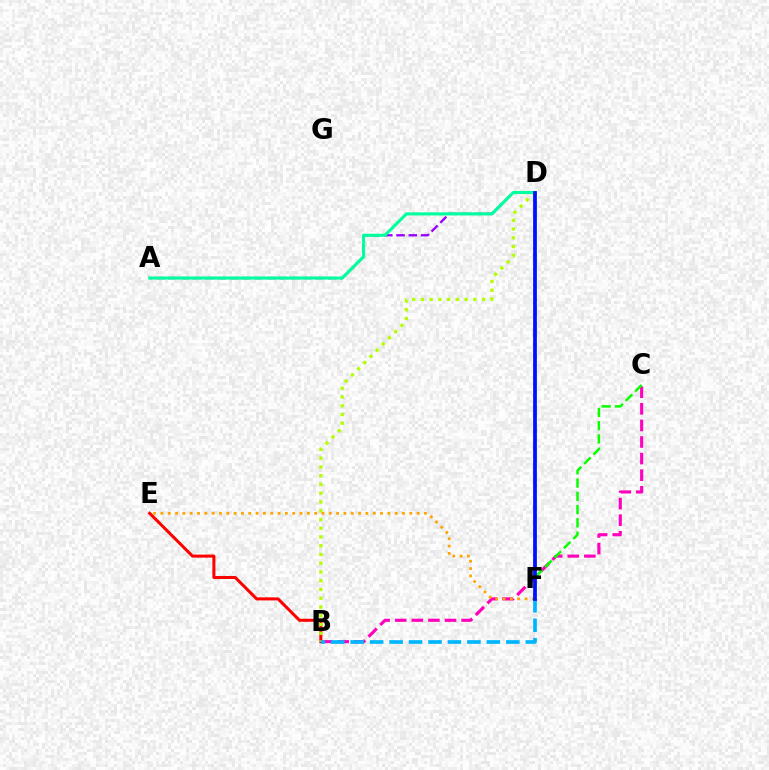{('B', 'C'): [{'color': '#ff00bd', 'line_style': 'dashed', 'thickness': 2.25}], ('B', 'E'): [{'color': '#ff0000', 'line_style': 'solid', 'thickness': 2.18}], ('B', 'D'): [{'color': '#b3ff00', 'line_style': 'dotted', 'thickness': 2.38}], ('C', 'F'): [{'color': '#08ff00', 'line_style': 'dashed', 'thickness': 1.8}], ('A', 'D'): [{'color': '#9b00ff', 'line_style': 'dashed', 'thickness': 1.67}, {'color': '#00ff9d', 'line_style': 'solid', 'thickness': 2.22}], ('E', 'F'): [{'color': '#ffa500', 'line_style': 'dotted', 'thickness': 1.99}], ('B', 'F'): [{'color': '#00b5ff', 'line_style': 'dashed', 'thickness': 2.64}], ('D', 'F'): [{'color': '#0010ff', 'line_style': 'solid', 'thickness': 2.71}]}